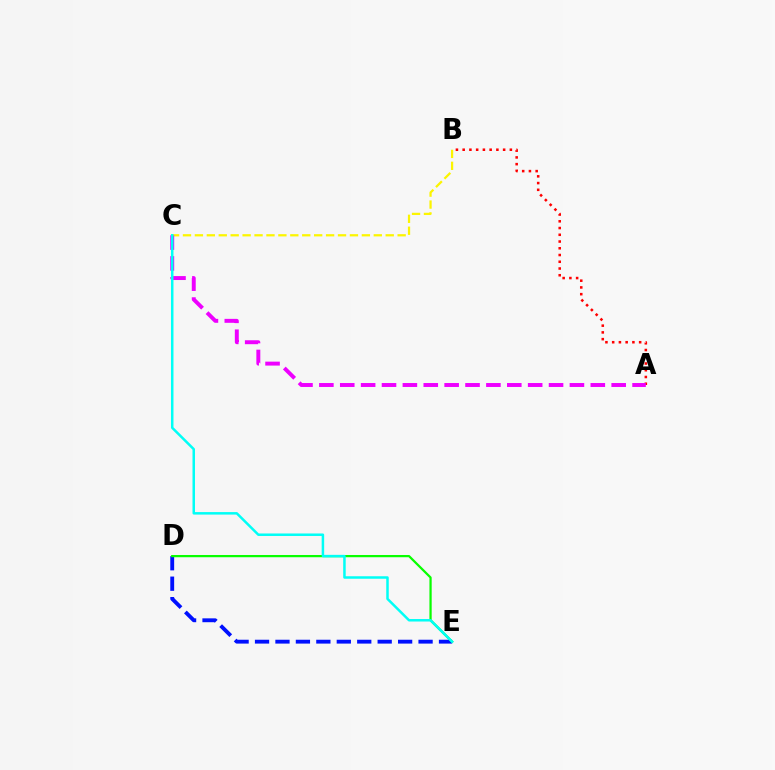{('A', 'B'): [{'color': '#ff0000', 'line_style': 'dotted', 'thickness': 1.83}], ('D', 'E'): [{'color': '#0010ff', 'line_style': 'dashed', 'thickness': 2.78}, {'color': '#08ff00', 'line_style': 'solid', 'thickness': 1.61}], ('B', 'C'): [{'color': '#fcf500', 'line_style': 'dashed', 'thickness': 1.62}], ('A', 'C'): [{'color': '#ee00ff', 'line_style': 'dashed', 'thickness': 2.84}], ('C', 'E'): [{'color': '#00fff6', 'line_style': 'solid', 'thickness': 1.8}]}